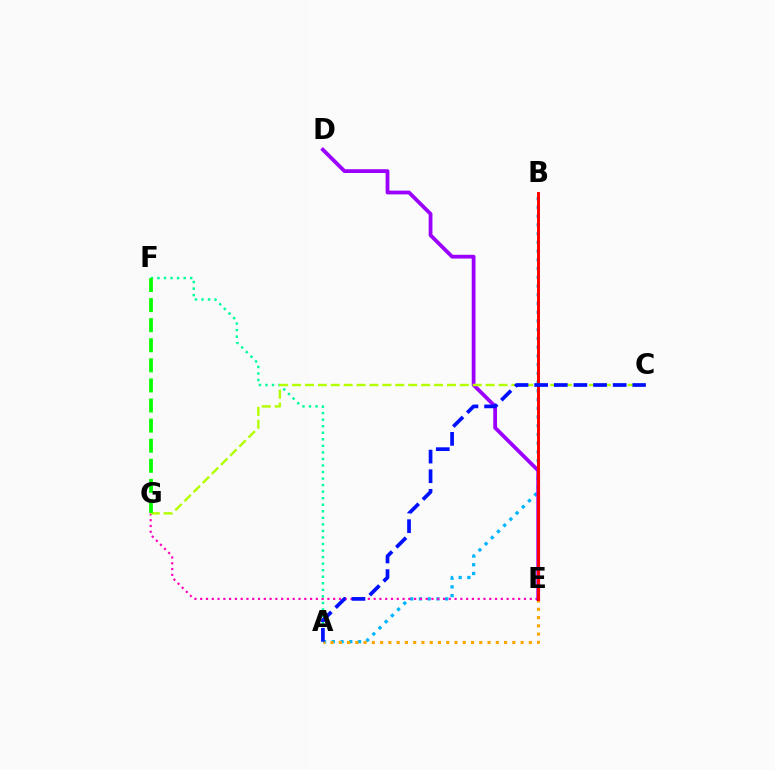{('A', 'B'): [{'color': '#00b5ff', 'line_style': 'dotted', 'thickness': 2.37}], ('E', 'G'): [{'color': '#ff00bd', 'line_style': 'dotted', 'thickness': 1.57}], ('A', 'F'): [{'color': '#00ff9d', 'line_style': 'dotted', 'thickness': 1.78}], ('A', 'E'): [{'color': '#ffa500', 'line_style': 'dotted', 'thickness': 2.25}], ('D', 'E'): [{'color': '#9b00ff', 'line_style': 'solid', 'thickness': 2.72}], ('C', 'G'): [{'color': '#b3ff00', 'line_style': 'dashed', 'thickness': 1.75}], ('B', 'E'): [{'color': '#ff0000', 'line_style': 'solid', 'thickness': 2.13}], ('F', 'G'): [{'color': '#08ff00', 'line_style': 'dashed', 'thickness': 2.73}], ('A', 'C'): [{'color': '#0010ff', 'line_style': 'dashed', 'thickness': 2.67}]}